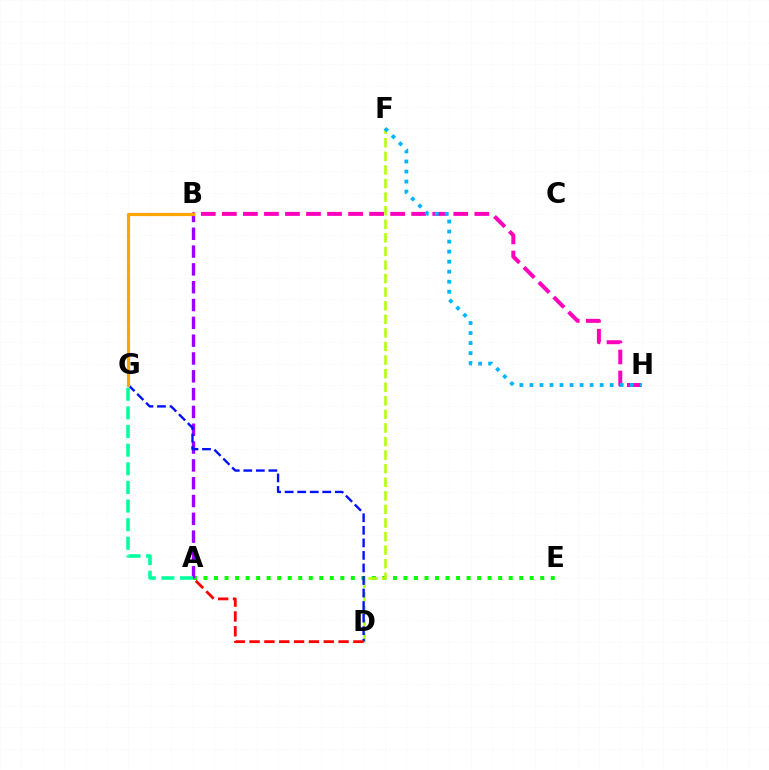{('A', 'E'): [{'color': '#08ff00', 'line_style': 'dotted', 'thickness': 2.86}], ('B', 'H'): [{'color': '#ff00bd', 'line_style': 'dashed', 'thickness': 2.86}], ('A', 'B'): [{'color': '#9b00ff', 'line_style': 'dashed', 'thickness': 2.42}], ('D', 'F'): [{'color': '#b3ff00', 'line_style': 'dashed', 'thickness': 1.84}], ('D', 'G'): [{'color': '#0010ff', 'line_style': 'dashed', 'thickness': 1.7}], ('B', 'G'): [{'color': '#ffa500', 'line_style': 'solid', 'thickness': 2.29}], ('F', 'H'): [{'color': '#00b5ff', 'line_style': 'dotted', 'thickness': 2.73}], ('A', 'D'): [{'color': '#ff0000', 'line_style': 'dashed', 'thickness': 2.02}], ('A', 'G'): [{'color': '#00ff9d', 'line_style': 'dashed', 'thickness': 2.53}]}